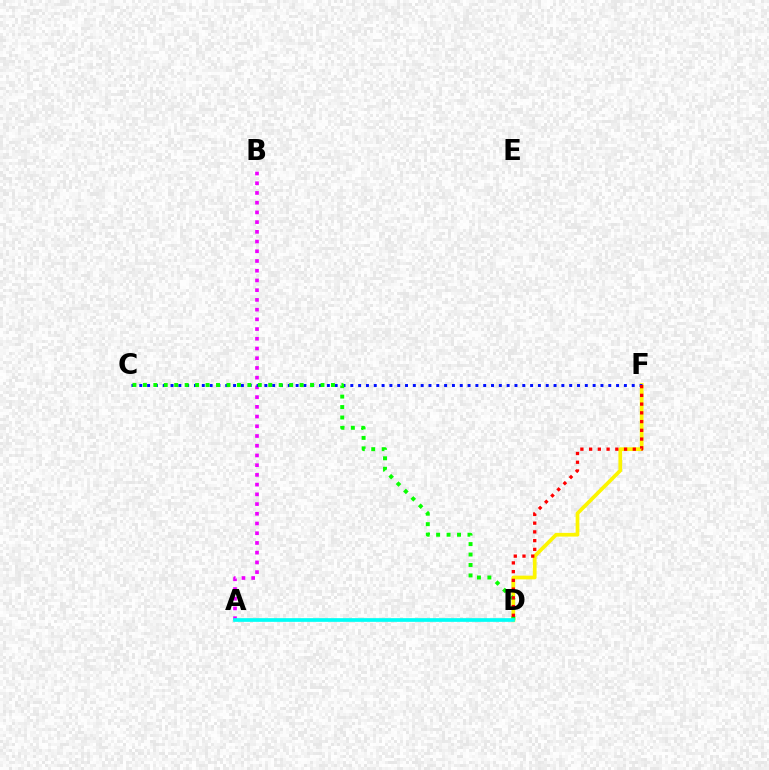{('D', 'F'): [{'color': '#fcf500', 'line_style': 'solid', 'thickness': 2.68}, {'color': '#ff0000', 'line_style': 'dotted', 'thickness': 2.37}], ('A', 'B'): [{'color': '#ee00ff', 'line_style': 'dotted', 'thickness': 2.64}], ('C', 'F'): [{'color': '#0010ff', 'line_style': 'dotted', 'thickness': 2.12}], ('C', 'D'): [{'color': '#08ff00', 'line_style': 'dotted', 'thickness': 2.84}], ('A', 'D'): [{'color': '#00fff6', 'line_style': 'solid', 'thickness': 2.66}]}